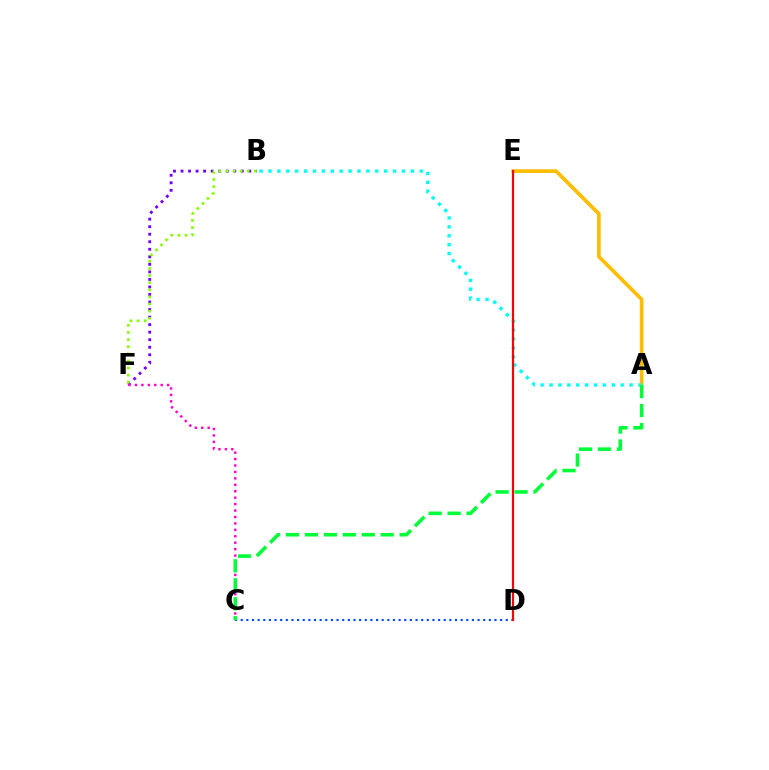{('A', 'E'): [{'color': '#ffbd00', 'line_style': 'solid', 'thickness': 2.67}], ('B', 'F'): [{'color': '#7200ff', 'line_style': 'dotted', 'thickness': 2.05}, {'color': '#84ff00', 'line_style': 'dotted', 'thickness': 1.93}], ('C', 'F'): [{'color': '#ff00cf', 'line_style': 'dotted', 'thickness': 1.75}], ('C', 'D'): [{'color': '#004bff', 'line_style': 'dotted', 'thickness': 1.53}], ('A', 'B'): [{'color': '#00fff6', 'line_style': 'dotted', 'thickness': 2.42}], ('D', 'E'): [{'color': '#ff0000', 'line_style': 'solid', 'thickness': 1.57}], ('A', 'C'): [{'color': '#00ff39', 'line_style': 'dashed', 'thickness': 2.57}]}